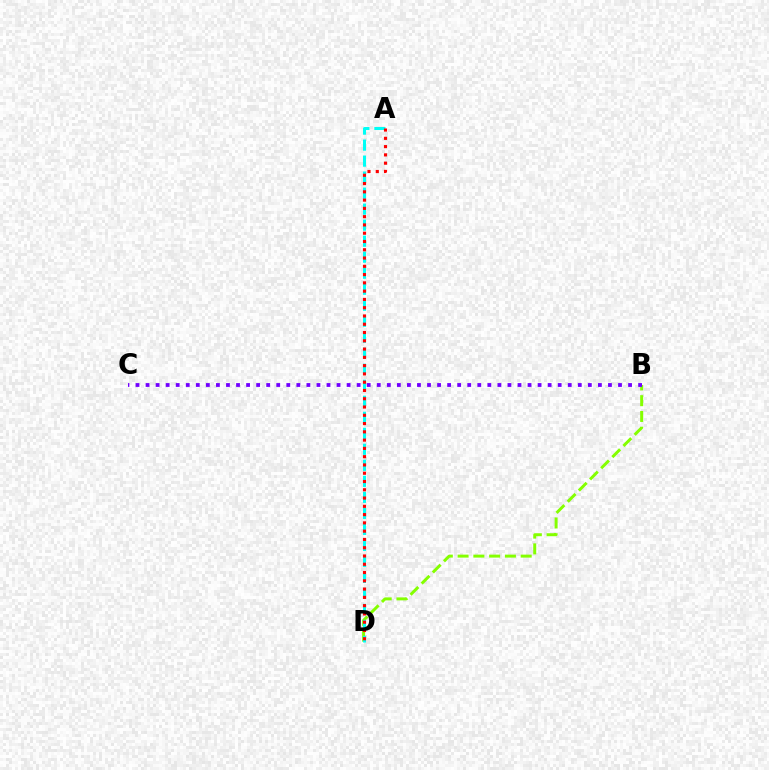{('B', 'D'): [{'color': '#84ff00', 'line_style': 'dashed', 'thickness': 2.14}], ('A', 'D'): [{'color': '#00fff6', 'line_style': 'dashed', 'thickness': 2.18}, {'color': '#ff0000', 'line_style': 'dotted', 'thickness': 2.25}], ('B', 'C'): [{'color': '#7200ff', 'line_style': 'dotted', 'thickness': 2.73}]}